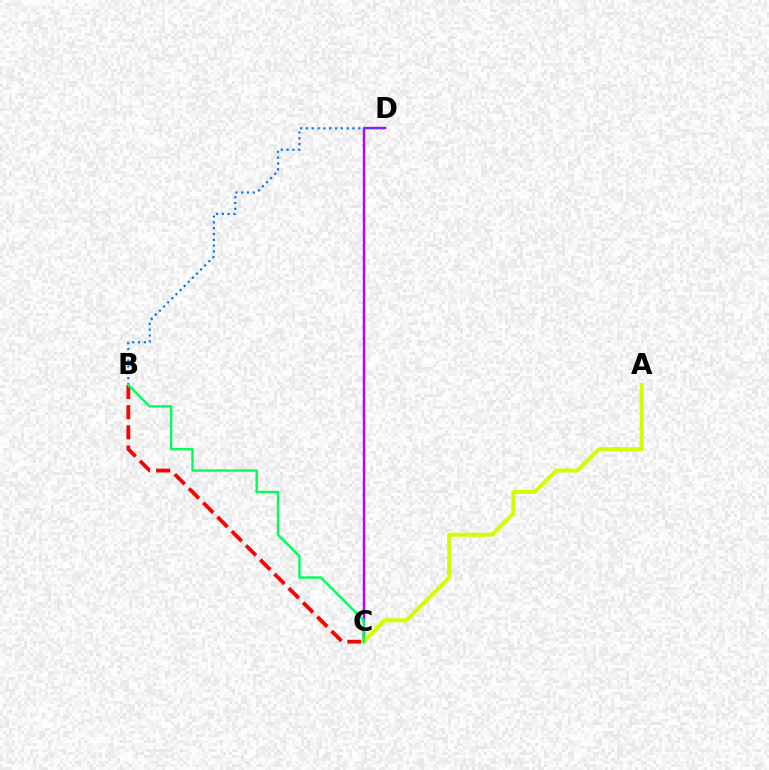{('B', 'C'): [{'color': '#ff0000', 'line_style': 'dashed', 'thickness': 2.74}, {'color': '#00ff5c', 'line_style': 'solid', 'thickness': 1.74}], ('C', 'D'): [{'color': '#b900ff', 'line_style': 'solid', 'thickness': 1.74}], ('A', 'C'): [{'color': '#d1ff00', 'line_style': 'solid', 'thickness': 2.87}], ('B', 'D'): [{'color': '#0074ff', 'line_style': 'dotted', 'thickness': 1.58}]}